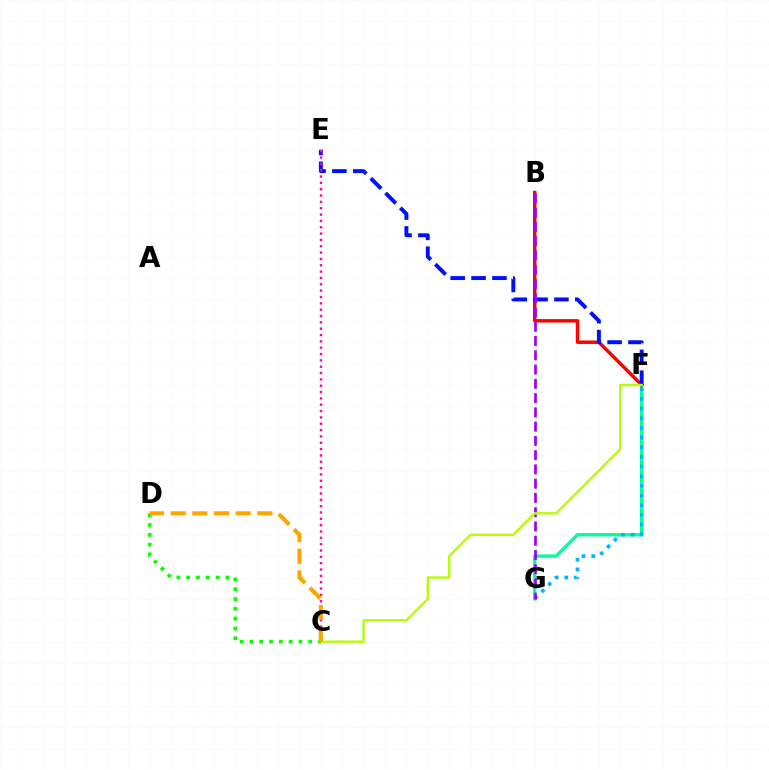{('F', 'G'): [{'color': '#00ff9d', 'line_style': 'solid', 'thickness': 2.4}, {'color': '#00b5ff', 'line_style': 'dotted', 'thickness': 2.62}], ('B', 'F'): [{'color': '#ff0000', 'line_style': 'solid', 'thickness': 2.48}], ('E', 'F'): [{'color': '#0010ff', 'line_style': 'dashed', 'thickness': 2.83}], ('B', 'G'): [{'color': '#9b00ff', 'line_style': 'dashed', 'thickness': 1.94}], ('C', 'F'): [{'color': '#b3ff00', 'line_style': 'solid', 'thickness': 1.7}], ('C', 'E'): [{'color': '#ff00bd', 'line_style': 'dotted', 'thickness': 1.72}], ('C', 'D'): [{'color': '#08ff00', 'line_style': 'dotted', 'thickness': 2.66}, {'color': '#ffa500', 'line_style': 'dashed', 'thickness': 2.94}]}